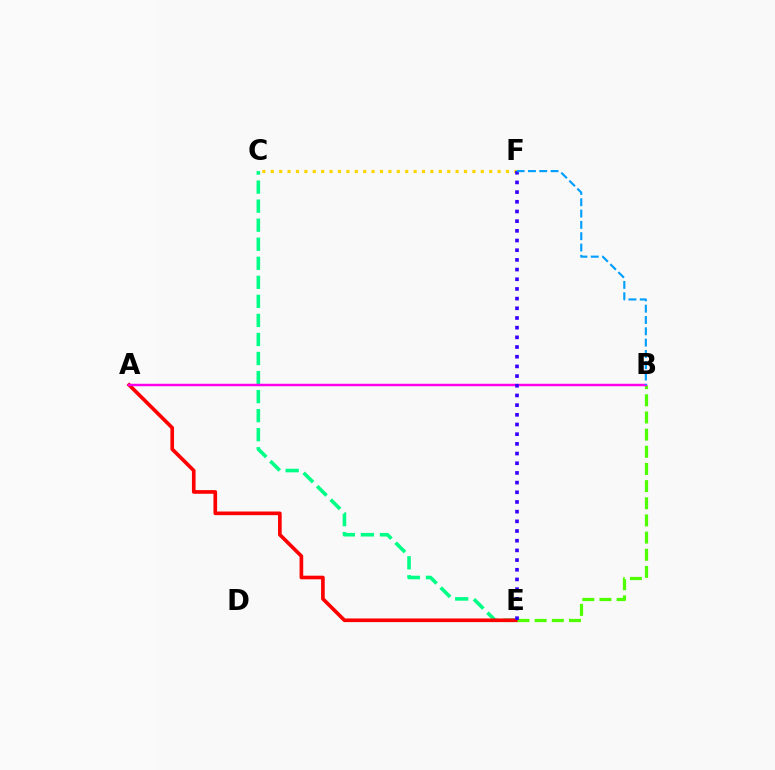{('C', 'F'): [{'color': '#ffd500', 'line_style': 'dotted', 'thickness': 2.28}], ('C', 'E'): [{'color': '#00ff86', 'line_style': 'dashed', 'thickness': 2.59}], ('A', 'E'): [{'color': '#ff0000', 'line_style': 'solid', 'thickness': 2.63}], ('B', 'E'): [{'color': '#4fff00', 'line_style': 'dashed', 'thickness': 2.33}], ('A', 'B'): [{'color': '#ff00ed', 'line_style': 'solid', 'thickness': 1.78}], ('E', 'F'): [{'color': '#3700ff', 'line_style': 'dotted', 'thickness': 2.63}], ('B', 'F'): [{'color': '#009eff', 'line_style': 'dashed', 'thickness': 1.54}]}